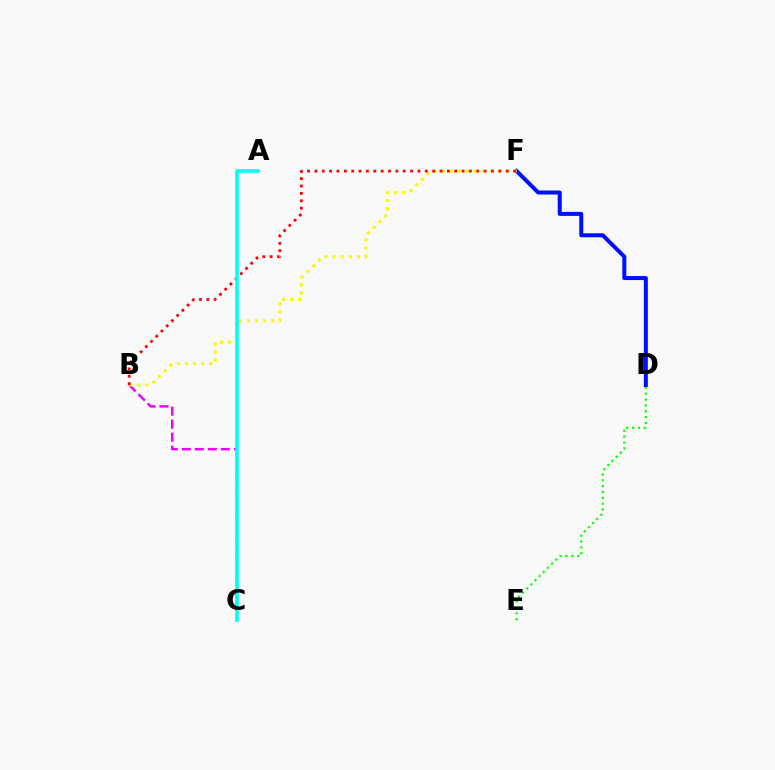{('D', 'E'): [{'color': '#08ff00', 'line_style': 'dotted', 'thickness': 1.59}], ('D', 'F'): [{'color': '#0010ff', 'line_style': 'solid', 'thickness': 2.9}], ('B', 'C'): [{'color': '#ee00ff', 'line_style': 'dashed', 'thickness': 1.77}], ('B', 'F'): [{'color': '#fcf500', 'line_style': 'dotted', 'thickness': 2.19}, {'color': '#ff0000', 'line_style': 'dotted', 'thickness': 2.0}], ('A', 'C'): [{'color': '#00fff6', 'line_style': 'solid', 'thickness': 2.61}]}